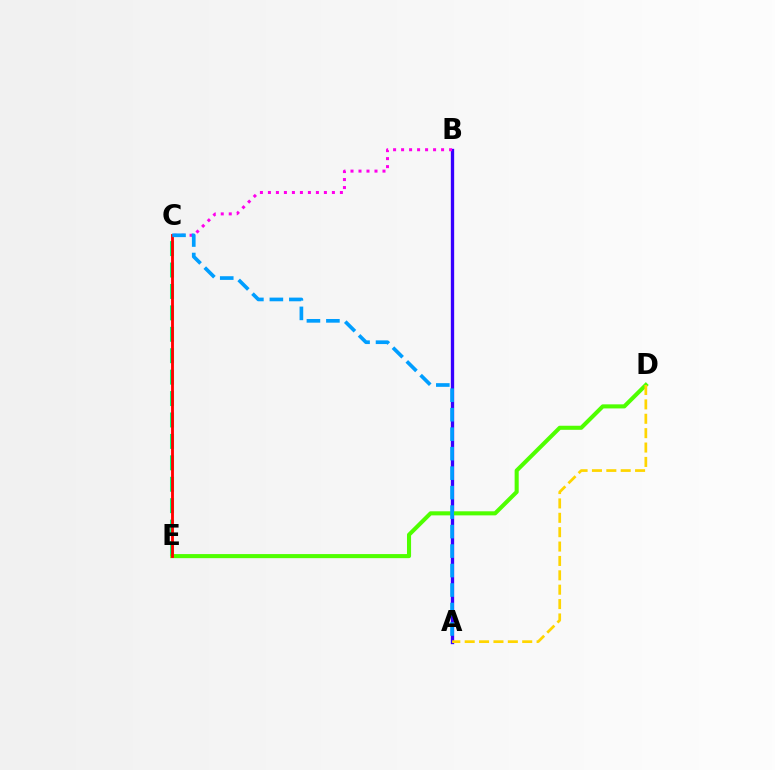{('C', 'E'): [{'color': '#00ff86', 'line_style': 'dashed', 'thickness': 2.91}, {'color': '#ff0000', 'line_style': 'solid', 'thickness': 2.05}], ('A', 'B'): [{'color': '#3700ff', 'line_style': 'solid', 'thickness': 2.4}], ('B', 'C'): [{'color': '#ff00ed', 'line_style': 'dotted', 'thickness': 2.17}], ('D', 'E'): [{'color': '#4fff00', 'line_style': 'solid', 'thickness': 2.93}], ('A', 'D'): [{'color': '#ffd500', 'line_style': 'dashed', 'thickness': 1.95}], ('A', 'C'): [{'color': '#009eff', 'line_style': 'dashed', 'thickness': 2.65}]}